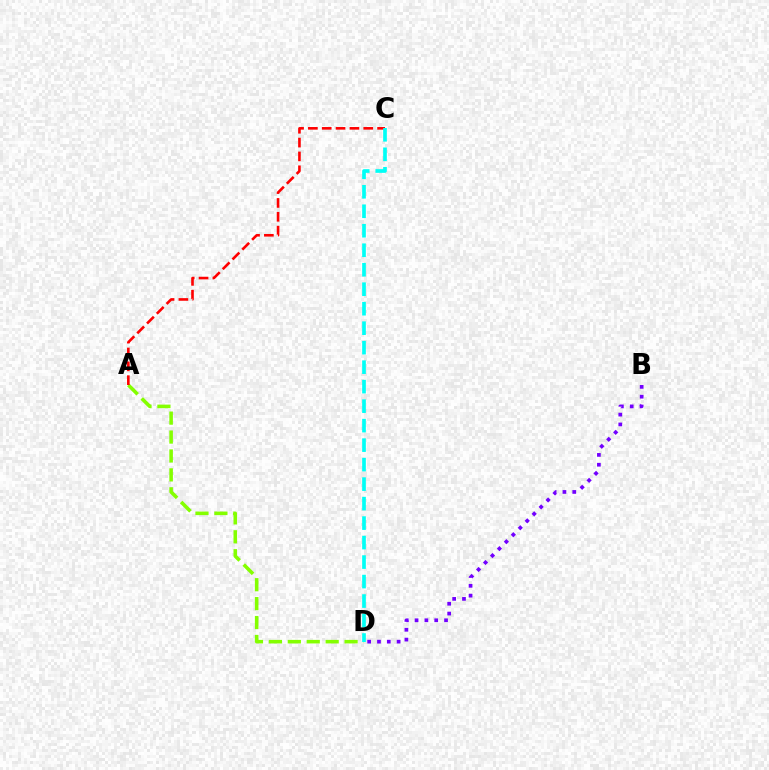{('A', 'D'): [{'color': '#84ff00', 'line_style': 'dashed', 'thickness': 2.57}], ('A', 'C'): [{'color': '#ff0000', 'line_style': 'dashed', 'thickness': 1.88}], ('B', 'D'): [{'color': '#7200ff', 'line_style': 'dotted', 'thickness': 2.67}], ('C', 'D'): [{'color': '#00fff6', 'line_style': 'dashed', 'thickness': 2.65}]}